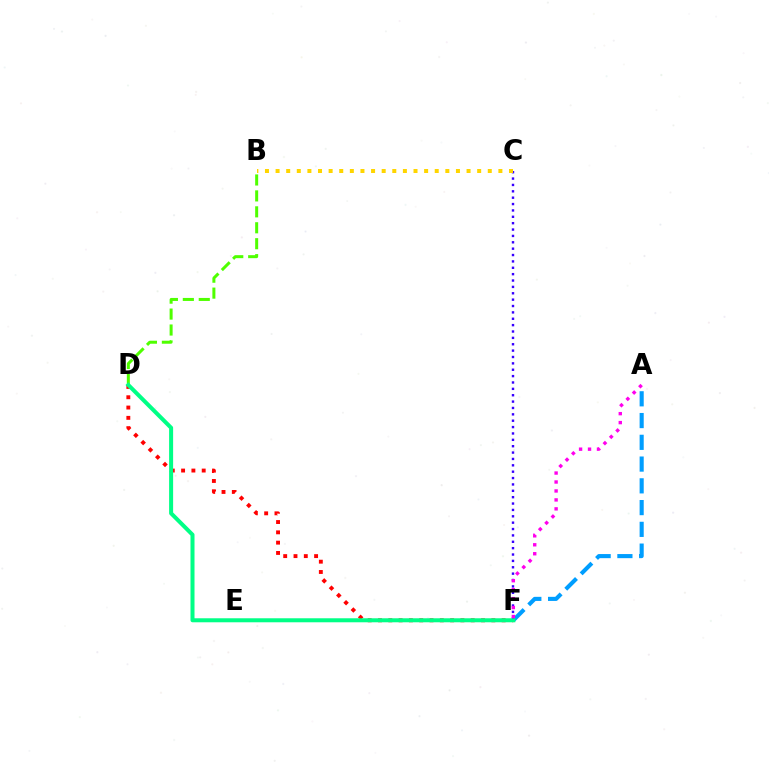{('D', 'F'): [{'color': '#ff0000', 'line_style': 'dotted', 'thickness': 2.8}, {'color': '#00ff86', 'line_style': 'solid', 'thickness': 2.89}], ('A', 'F'): [{'color': '#009eff', 'line_style': 'dashed', 'thickness': 2.96}, {'color': '#ff00ed', 'line_style': 'dotted', 'thickness': 2.43}], ('B', 'D'): [{'color': '#4fff00', 'line_style': 'dashed', 'thickness': 2.16}], ('C', 'F'): [{'color': '#3700ff', 'line_style': 'dotted', 'thickness': 1.73}], ('B', 'C'): [{'color': '#ffd500', 'line_style': 'dotted', 'thickness': 2.88}]}